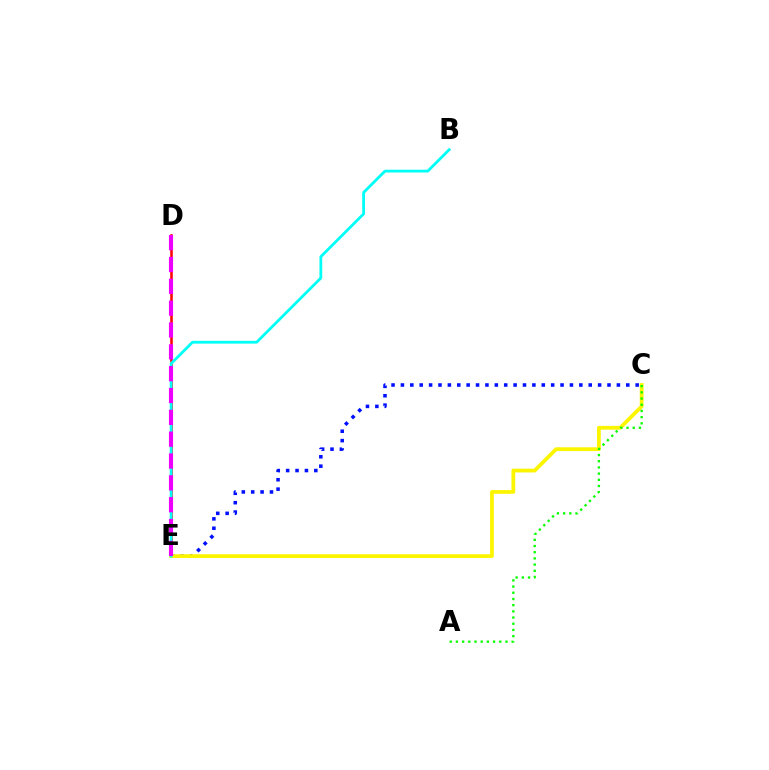{('C', 'E'): [{'color': '#0010ff', 'line_style': 'dotted', 'thickness': 2.55}, {'color': '#fcf500', 'line_style': 'solid', 'thickness': 2.72}], ('D', 'E'): [{'color': '#ff0000', 'line_style': 'solid', 'thickness': 1.84}, {'color': '#ee00ff', 'line_style': 'dashed', 'thickness': 2.97}], ('B', 'E'): [{'color': '#00fff6', 'line_style': 'solid', 'thickness': 2.0}], ('A', 'C'): [{'color': '#08ff00', 'line_style': 'dotted', 'thickness': 1.68}]}